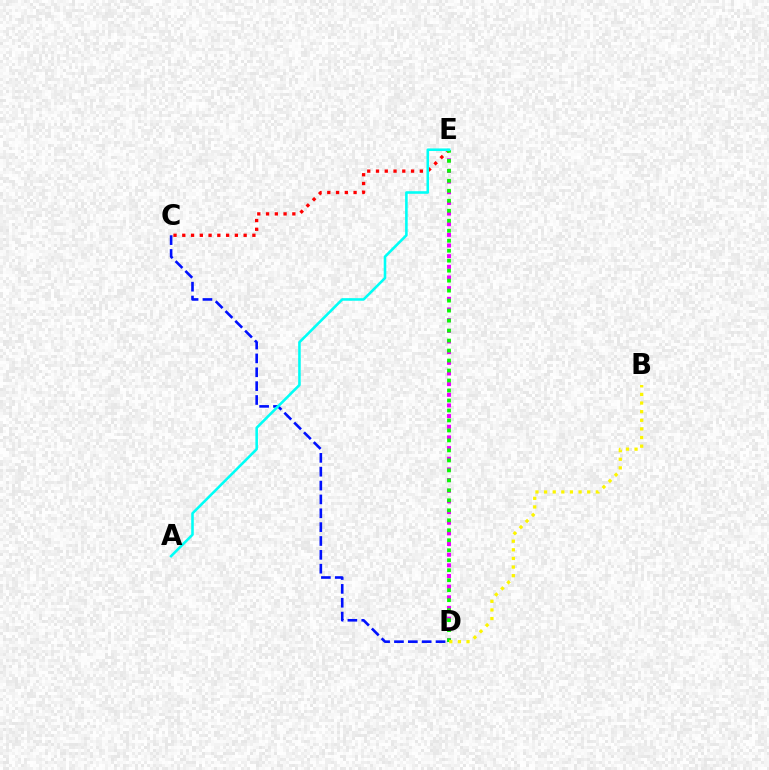{('C', 'E'): [{'color': '#ff0000', 'line_style': 'dotted', 'thickness': 2.38}], ('D', 'E'): [{'color': '#ee00ff', 'line_style': 'dotted', 'thickness': 2.9}, {'color': '#08ff00', 'line_style': 'dotted', 'thickness': 2.71}], ('C', 'D'): [{'color': '#0010ff', 'line_style': 'dashed', 'thickness': 1.88}], ('A', 'E'): [{'color': '#00fff6', 'line_style': 'solid', 'thickness': 1.86}], ('B', 'D'): [{'color': '#fcf500', 'line_style': 'dotted', 'thickness': 2.34}]}